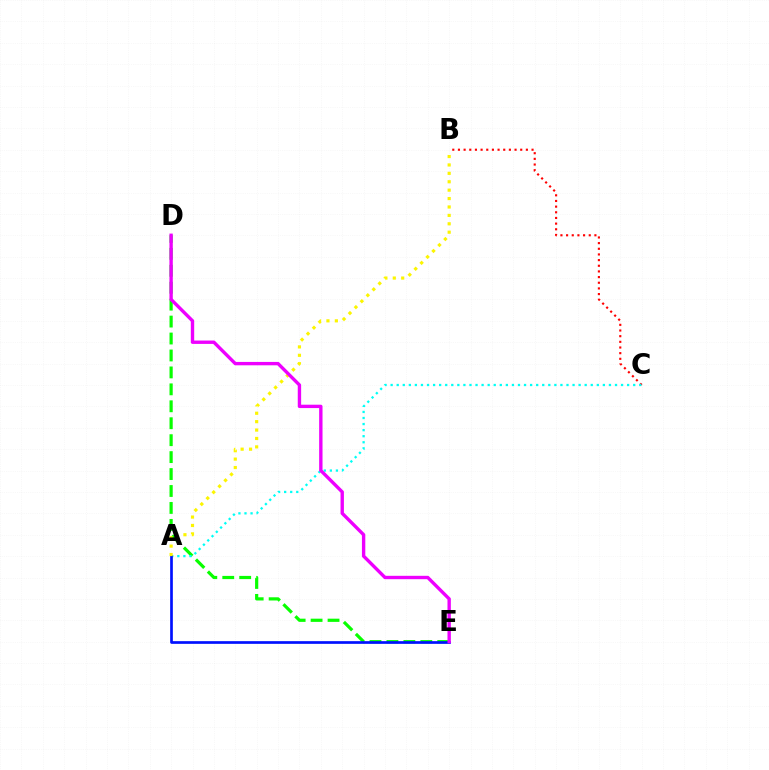{('D', 'E'): [{'color': '#08ff00', 'line_style': 'dashed', 'thickness': 2.3}, {'color': '#ee00ff', 'line_style': 'solid', 'thickness': 2.43}], ('B', 'C'): [{'color': '#ff0000', 'line_style': 'dotted', 'thickness': 1.54}], ('A', 'C'): [{'color': '#00fff6', 'line_style': 'dotted', 'thickness': 1.65}], ('A', 'E'): [{'color': '#0010ff', 'line_style': 'solid', 'thickness': 1.94}], ('A', 'B'): [{'color': '#fcf500', 'line_style': 'dotted', 'thickness': 2.28}]}